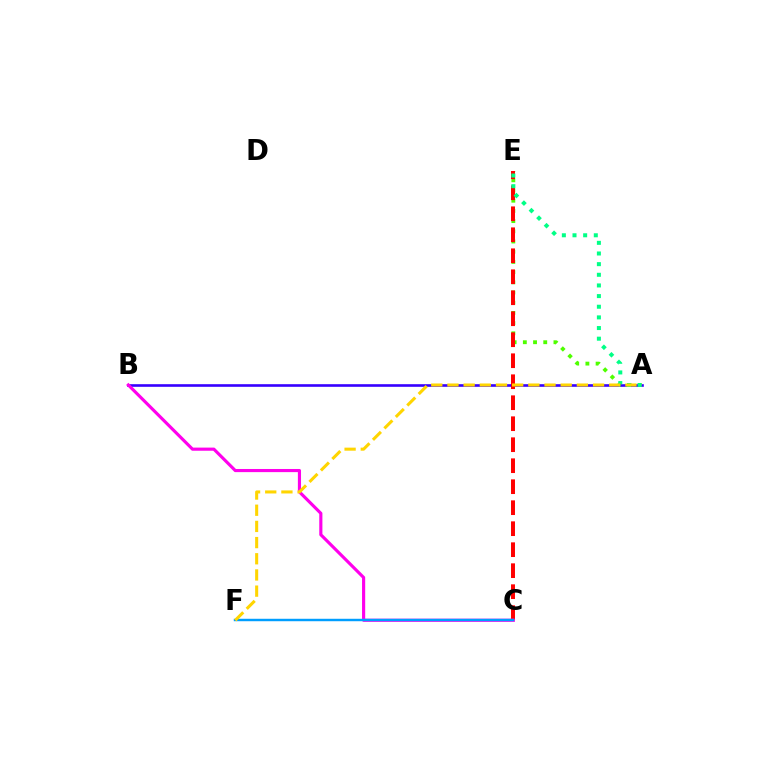{('A', 'E'): [{'color': '#4fff00', 'line_style': 'dotted', 'thickness': 2.77}, {'color': '#00ff86', 'line_style': 'dotted', 'thickness': 2.89}], ('A', 'B'): [{'color': '#3700ff', 'line_style': 'solid', 'thickness': 1.89}], ('C', 'E'): [{'color': '#ff0000', 'line_style': 'dashed', 'thickness': 2.85}], ('B', 'C'): [{'color': '#ff00ed', 'line_style': 'solid', 'thickness': 2.26}], ('C', 'F'): [{'color': '#009eff', 'line_style': 'solid', 'thickness': 1.76}], ('A', 'F'): [{'color': '#ffd500', 'line_style': 'dashed', 'thickness': 2.2}]}